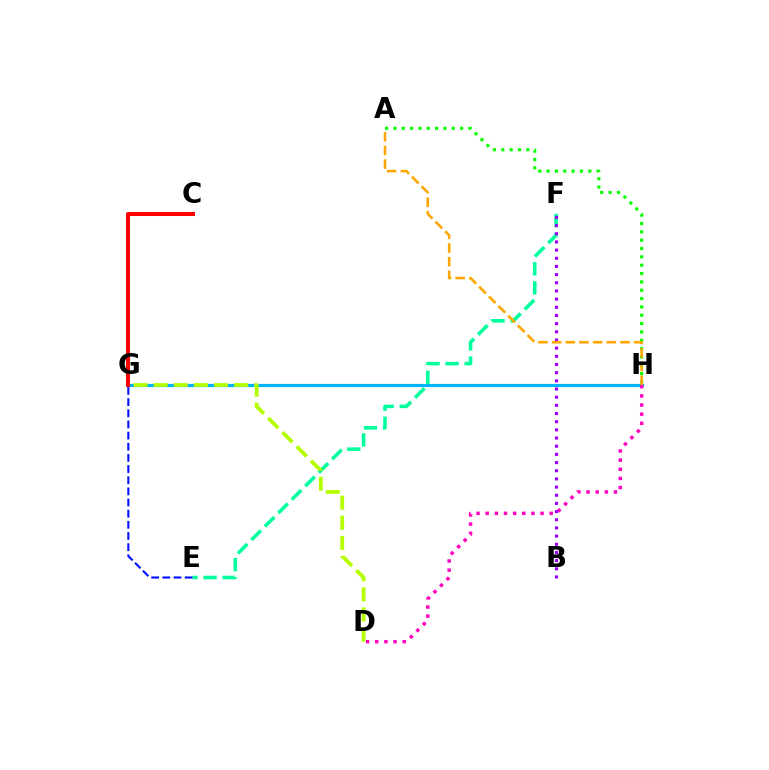{('G', 'H'): [{'color': '#00b5ff', 'line_style': 'solid', 'thickness': 2.28}], ('E', 'F'): [{'color': '#00ff9d', 'line_style': 'dashed', 'thickness': 2.59}], ('D', 'G'): [{'color': '#b3ff00', 'line_style': 'dashed', 'thickness': 2.73}], ('C', 'G'): [{'color': '#ff0000', 'line_style': 'solid', 'thickness': 2.9}], ('D', 'H'): [{'color': '#ff00bd', 'line_style': 'dotted', 'thickness': 2.48}], ('A', 'H'): [{'color': '#08ff00', 'line_style': 'dotted', 'thickness': 2.27}, {'color': '#ffa500', 'line_style': 'dashed', 'thickness': 1.86}], ('B', 'F'): [{'color': '#9b00ff', 'line_style': 'dotted', 'thickness': 2.22}], ('E', 'G'): [{'color': '#0010ff', 'line_style': 'dashed', 'thickness': 1.52}]}